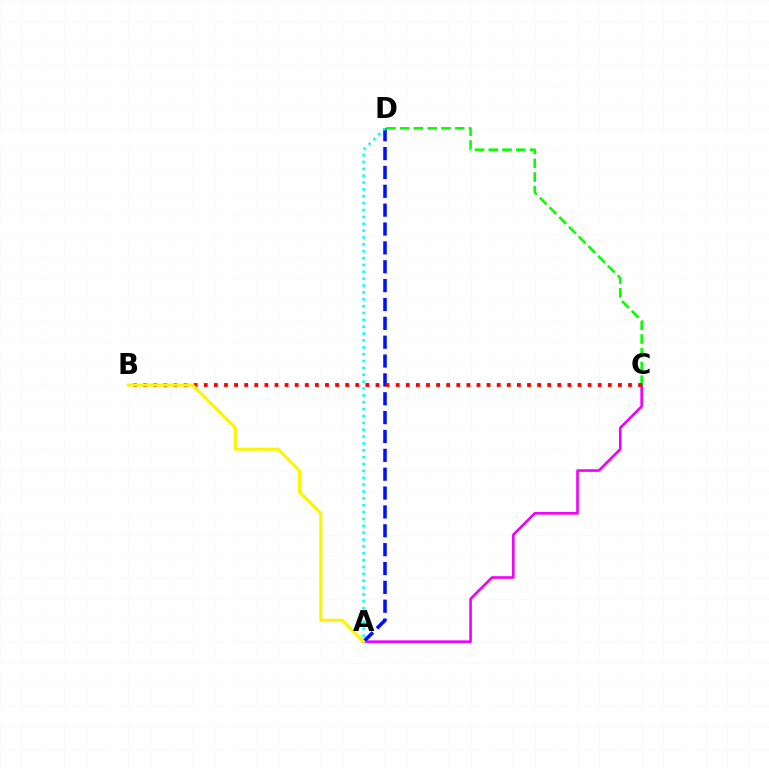{('A', 'C'): [{'color': '#ee00ff', 'line_style': 'solid', 'thickness': 1.88}], ('A', 'D'): [{'color': '#0010ff', 'line_style': 'dashed', 'thickness': 2.56}, {'color': '#00fff6', 'line_style': 'dotted', 'thickness': 1.87}], ('C', 'D'): [{'color': '#08ff00', 'line_style': 'dashed', 'thickness': 1.87}], ('B', 'C'): [{'color': '#ff0000', 'line_style': 'dotted', 'thickness': 2.74}], ('A', 'B'): [{'color': '#fcf500', 'line_style': 'solid', 'thickness': 2.24}]}